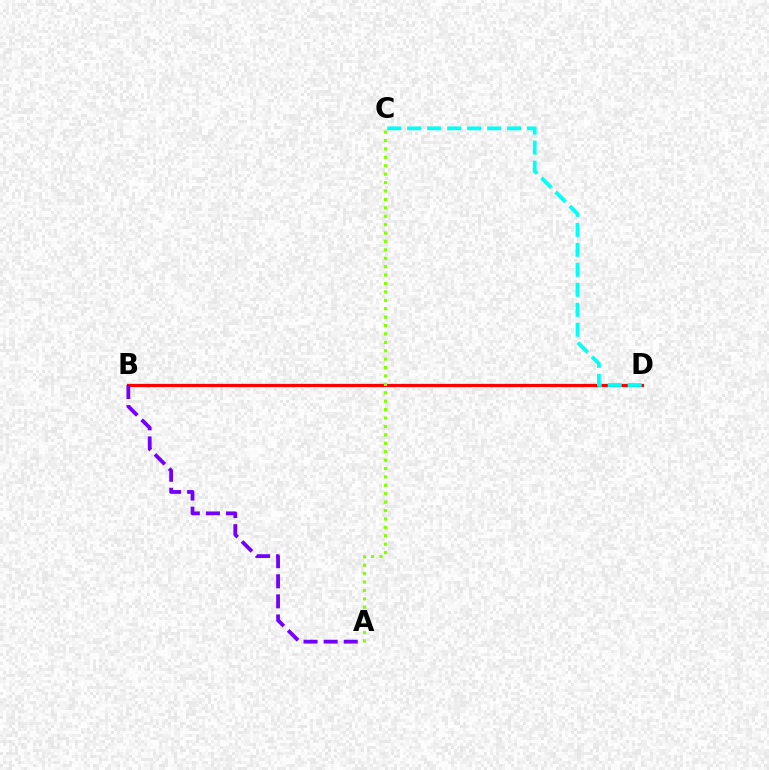{('B', 'D'): [{'color': '#ff0000', 'line_style': 'solid', 'thickness': 2.31}], ('A', 'C'): [{'color': '#84ff00', 'line_style': 'dotted', 'thickness': 2.28}], ('A', 'B'): [{'color': '#7200ff', 'line_style': 'dashed', 'thickness': 2.73}], ('C', 'D'): [{'color': '#00fff6', 'line_style': 'dashed', 'thickness': 2.71}]}